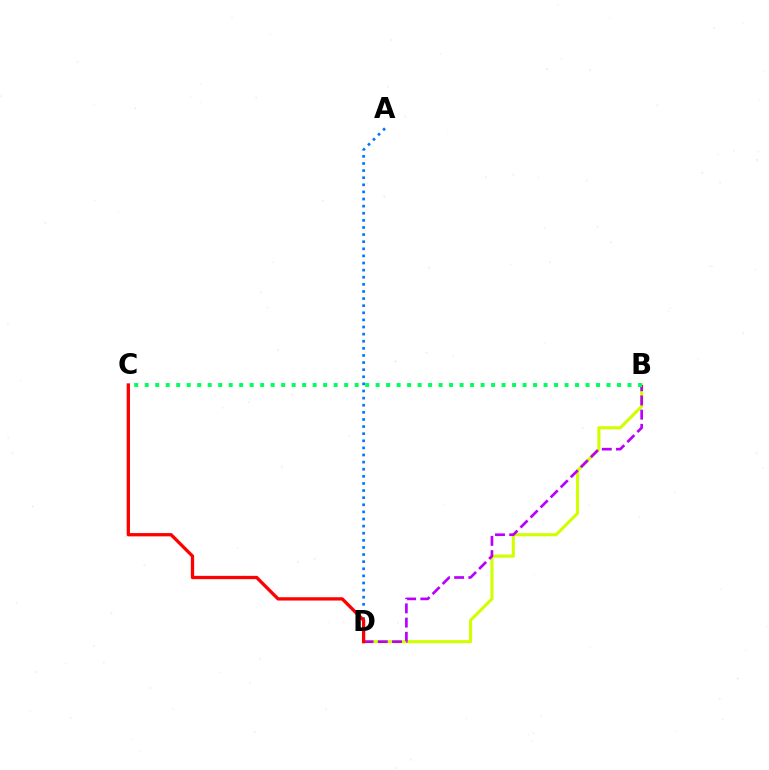{('B', 'D'): [{'color': '#d1ff00', 'line_style': 'solid', 'thickness': 2.23}, {'color': '#b900ff', 'line_style': 'dashed', 'thickness': 1.93}], ('A', 'D'): [{'color': '#0074ff', 'line_style': 'dotted', 'thickness': 1.93}], ('B', 'C'): [{'color': '#00ff5c', 'line_style': 'dotted', 'thickness': 2.85}], ('C', 'D'): [{'color': '#ff0000', 'line_style': 'solid', 'thickness': 2.37}]}